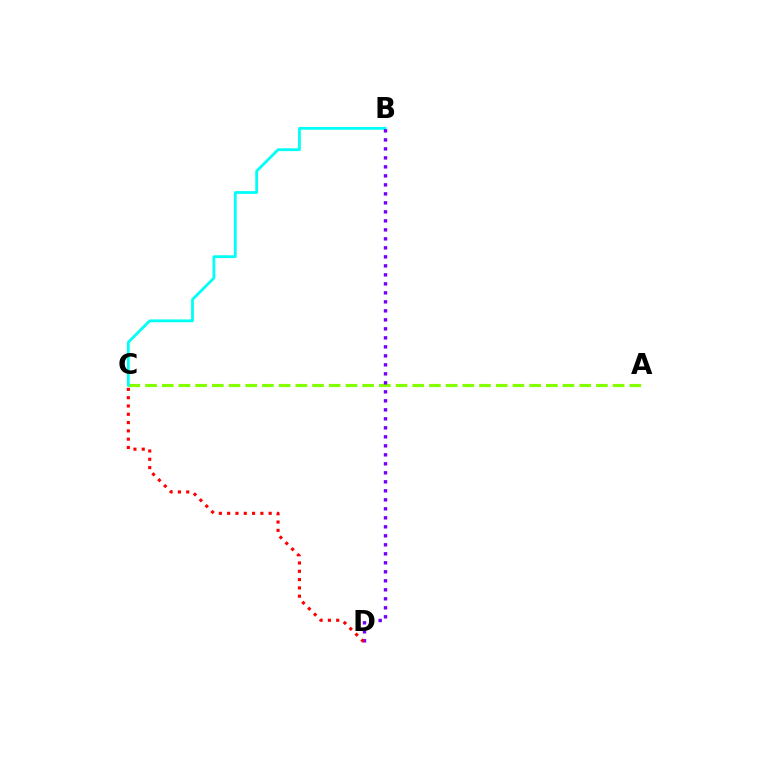{('A', 'C'): [{'color': '#84ff00', 'line_style': 'dashed', 'thickness': 2.27}], ('B', 'C'): [{'color': '#00fff6', 'line_style': 'solid', 'thickness': 2.01}], ('B', 'D'): [{'color': '#7200ff', 'line_style': 'dotted', 'thickness': 2.44}], ('C', 'D'): [{'color': '#ff0000', 'line_style': 'dotted', 'thickness': 2.26}]}